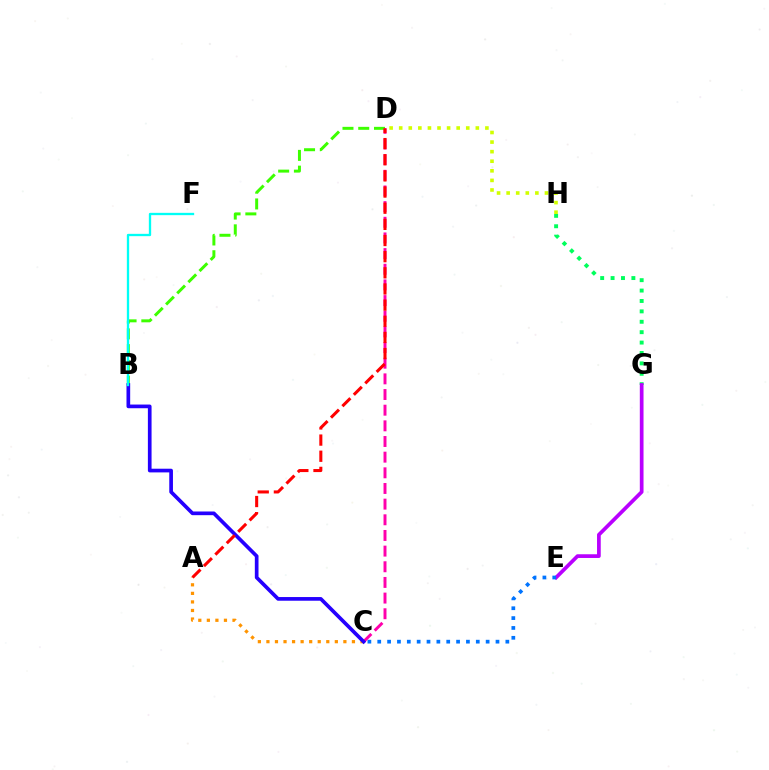{('G', 'H'): [{'color': '#00ff5c', 'line_style': 'dotted', 'thickness': 2.83}], ('E', 'G'): [{'color': '#b900ff', 'line_style': 'solid', 'thickness': 2.67}], ('B', 'D'): [{'color': '#3dff00', 'line_style': 'dashed', 'thickness': 2.14}], ('C', 'D'): [{'color': '#ff00ac', 'line_style': 'dashed', 'thickness': 2.13}], ('A', 'C'): [{'color': '#ff9400', 'line_style': 'dotted', 'thickness': 2.32}], ('D', 'H'): [{'color': '#d1ff00', 'line_style': 'dotted', 'thickness': 2.6}], ('B', 'C'): [{'color': '#2500ff', 'line_style': 'solid', 'thickness': 2.65}], ('B', 'F'): [{'color': '#00fff6', 'line_style': 'solid', 'thickness': 1.67}], ('C', 'E'): [{'color': '#0074ff', 'line_style': 'dotted', 'thickness': 2.68}], ('A', 'D'): [{'color': '#ff0000', 'line_style': 'dashed', 'thickness': 2.19}]}